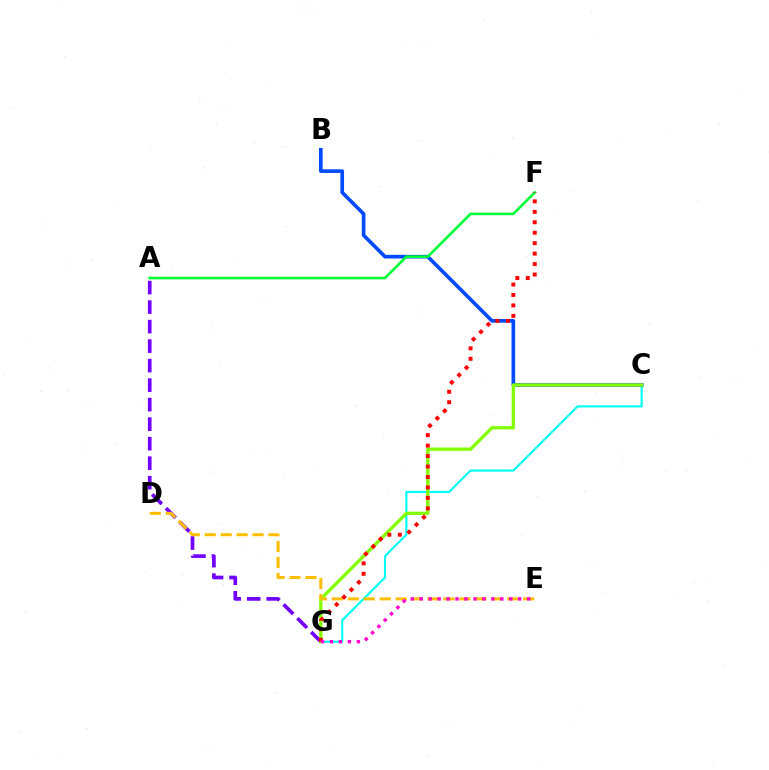{('A', 'G'): [{'color': '#7200ff', 'line_style': 'dashed', 'thickness': 2.65}], ('C', 'G'): [{'color': '#00fff6', 'line_style': 'solid', 'thickness': 1.54}, {'color': '#84ff00', 'line_style': 'solid', 'thickness': 2.38}], ('B', 'C'): [{'color': '#004bff', 'line_style': 'solid', 'thickness': 2.63}], ('A', 'F'): [{'color': '#00ff39', 'line_style': 'solid', 'thickness': 1.9}], ('D', 'E'): [{'color': '#ffbd00', 'line_style': 'dashed', 'thickness': 2.17}], ('F', 'G'): [{'color': '#ff0000', 'line_style': 'dotted', 'thickness': 2.84}], ('E', 'G'): [{'color': '#ff00cf', 'line_style': 'dotted', 'thickness': 2.43}]}